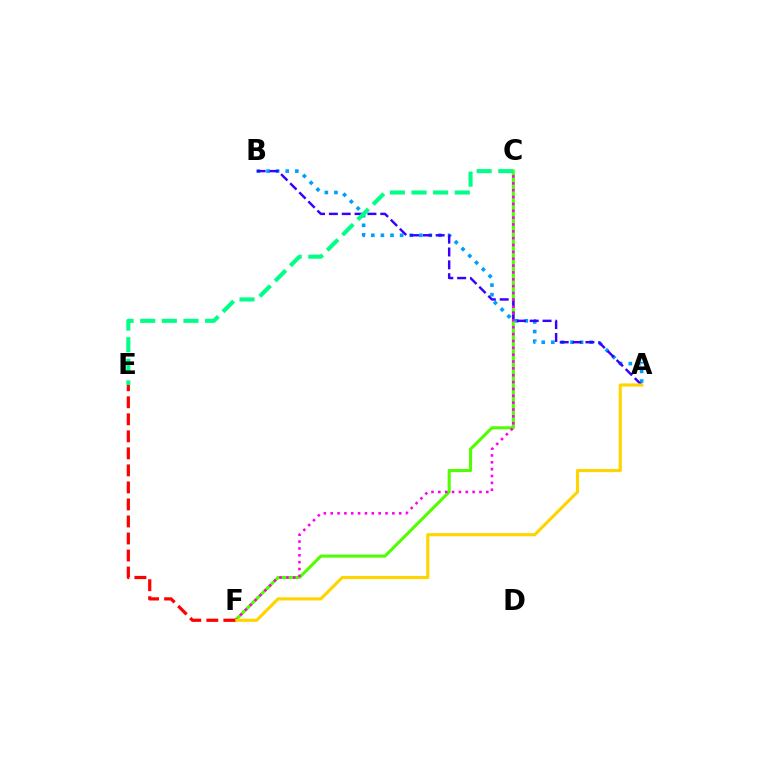{('A', 'B'): [{'color': '#009eff', 'line_style': 'dotted', 'thickness': 2.61}, {'color': '#3700ff', 'line_style': 'dashed', 'thickness': 1.75}], ('C', 'F'): [{'color': '#4fff00', 'line_style': 'solid', 'thickness': 2.21}, {'color': '#ff00ed', 'line_style': 'dotted', 'thickness': 1.86}], ('C', 'E'): [{'color': '#00ff86', 'line_style': 'dashed', 'thickness': 2.94}], ('A', 'F'): [{'color': '#ffd500', 'line_style': 'solid', 'thickness': 2.25}], ('E', 'F'): [{'color': '#ff0000', 'line_style': 'dashed', 'thickness': 2.31}]}